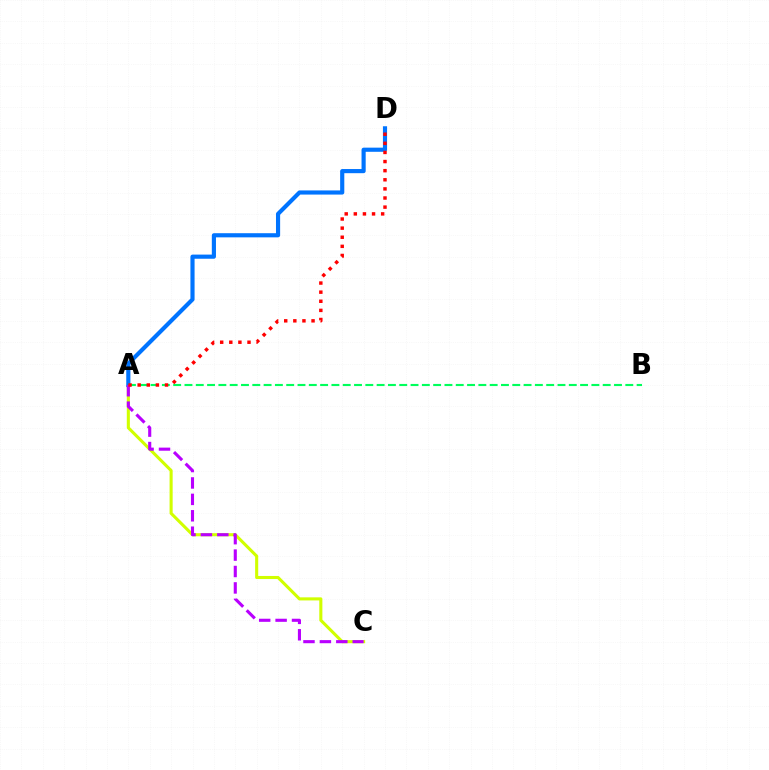{('A', 'C'): [{'color': '#d1ff00', 'line_style': 'solid', 'thickness': 2.22}, {'color': '#b900ff', 'line_style': 'dashed', 'thickness': 2.23}], ('A', 'B'): [{'color': '#00ff5c', 'line_style': 'dashed', 'thickness': 1.54}], ('A', 'D'): [{'color': '#0074ff', 'line_style': 'solid', 'thickness': 2.99}, {'color': '#ff0000', 'line_style': 'dotted', 'thickness': 2.48}]}